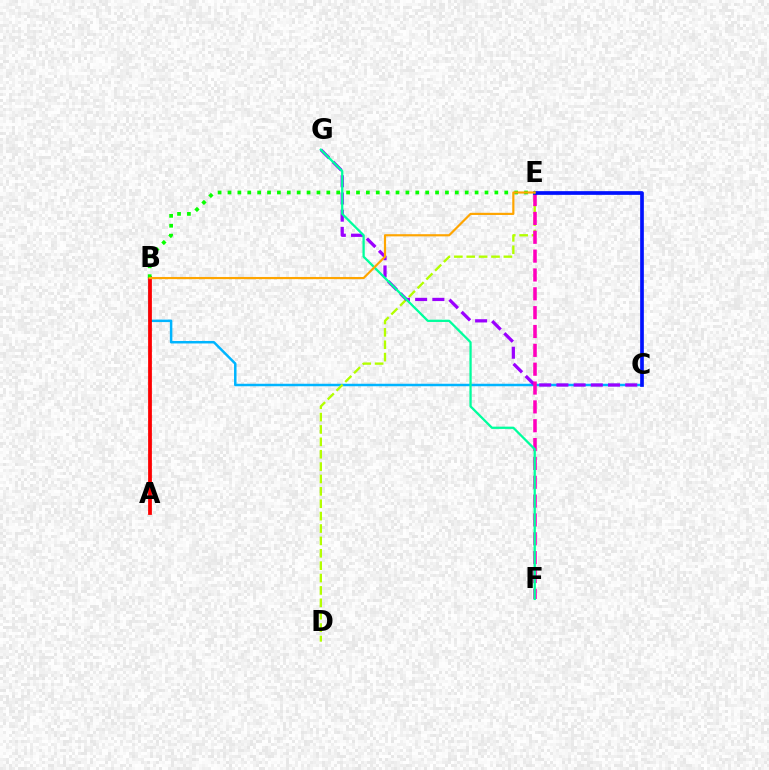{('B', 'C'): [{'color': '#00b5ff', 'line_style': 'solid', 'thickness': 1.79}], ('D', 'E'): [{'color': '#b3ff00', 'line_style': 'dashed', 'thickness': 1.68}], ('C', 'G'): [{'color': '#9b00ff', 'line_style': 'dashed', 'thickness': 2.34}], ('E', 'F'): [{'color': '#ff00bd', 'line_style': 'dashed', 'thickness': 2.56}], ('A', 'B'): [{'color': '#ff0000', 'line_style': 'solid', 'thickness': 2.71}], ('C', 'E'): [{'color': '#0010ff', 'line_style': 'solid', 'thickness': 2.66}], ('B', 'E'): [{'color': '#08ff00', 'line_style': 'dotted', 'thickness': 2.69}, {'color': '#ffa500', 'line_style': 'solid', 'thickness': 1.57}], ('F', 'G'): [{'color': '#00ff9d', 'line_style': 'solid', 'thickness': 1.64}]}